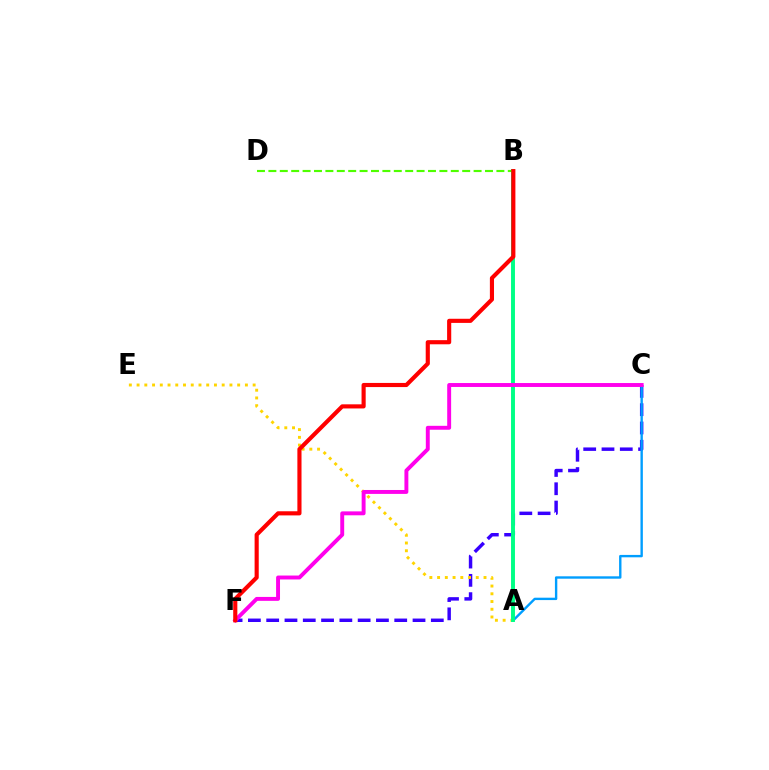{('C', 'F'): [{'color': '#3700ff', 'line_style': 'dashed', 'thickness': 2.48}, {'color': '#ff00ed', 'line_style': 'solid', 'thickness': 2.82}], ('A', 'E'): [{'color': '#ffd500', 'line_style': 'dotted', 'thickness': 2.1}], ('A', 'C'): [{'color': '#009eff', 'line_style': 'solid', 'thickness': 1.72}], ('A', 'B'): [{'color': '#00ff86', 'line_style': 'solid', 'thickness': 2.83}], ('B', 'D'): [{'color': '#4fff00', 'line_style': 'dashed', 'thickness': 1.55}], ('B', 'F'): [{'color': '#ff0000', 'line_style': 'solid', 'thickness': 2.97}]}